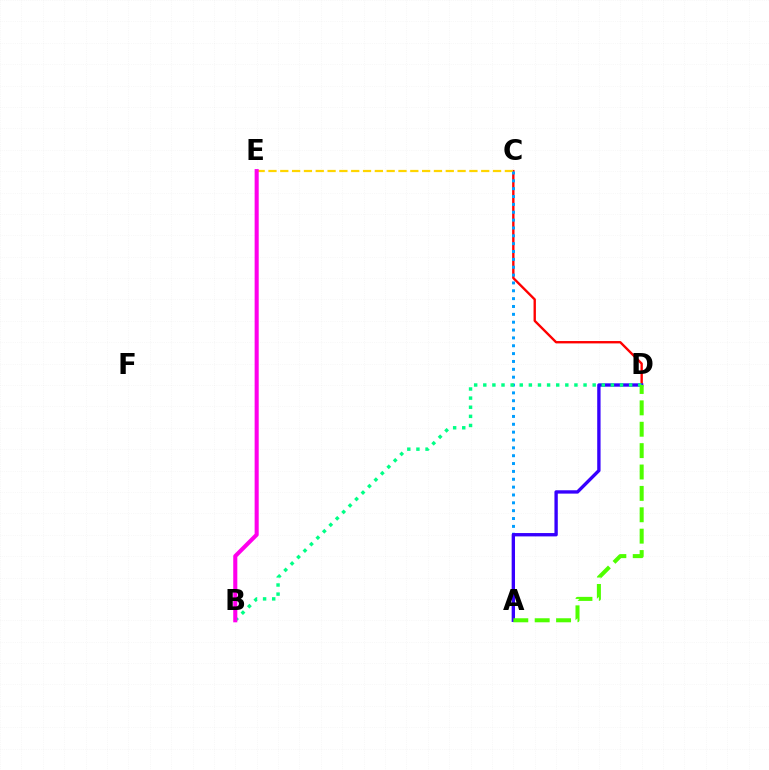{('C', 'D'): [{'color': '#ff0000', 'line_style': 'solid', 'thickness': 1.7}], ('C', 'E'): [{'color': '#ffd500', 'line_style': 'dashed', 'thickness': 1.61}], ('A', 'C'): [{'color': '#009eff', 'line_style': 'dotted', 'thickness': 2.13}], ('A', 'D'): [{'color': '#3700ff', 'line_style': 'solid', 'thickness': 2.41}, {'color': '#4fff00', 'line_style': 'dashed', 'thickness': 2.91}], ('B', 'D'): [{'color': '#00ff86', 'line_style': 'dotted', 'thickness': 2.48}], ('B', 'E'): [{'color': '#ff00ed', 'line_style': 'solid', 'thickness': 2.94}]}